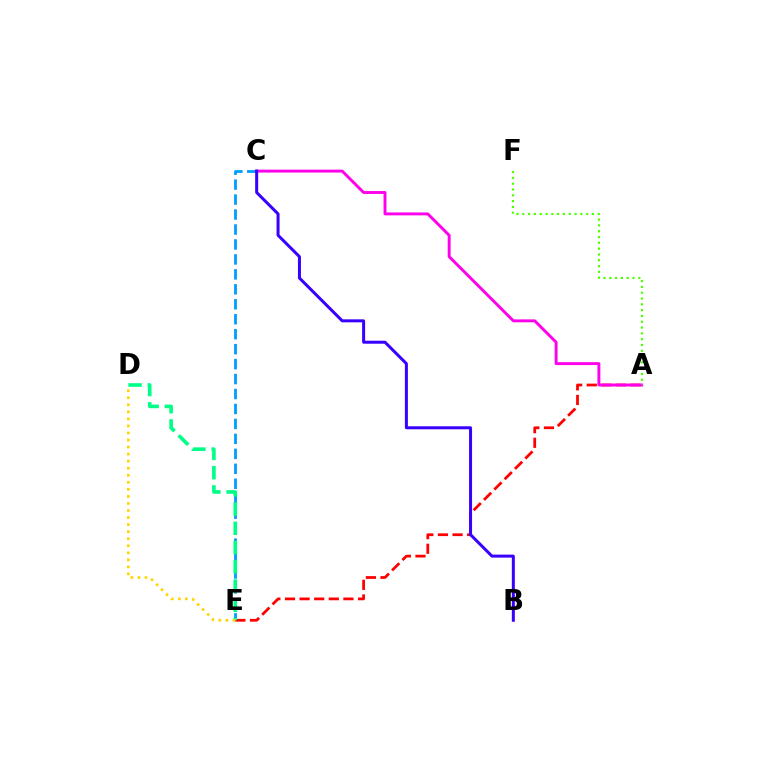{('C', 'E'): [{'color': '#009eff', 'line_style': 'dashed', 'thickness': 2.03}], ('A', 'E'): [{'color': '#ff0000', 'line_style': 'dashed', 'thickness': 1.99}], ('A', 'C'): [{'color': '#ff00ed', 'line_style': 'solid', 'thickness': 2.1}], ('A', 'F'): [{'color': '#4fff00', 'line_style': 'dotted', 'thickness': 1.58}], ('B', 'C'): [{'color': '#3700ff', 'line_style': 'solid', 'thickness': 2.16}], ('D', 'E'): [{'color': '#00ff86', 'line_style': 'dashed', 'thickness': 2.62}, {'color': '#ffd500', 'line_style': 'dotted', 'thickness': 1.92}]}